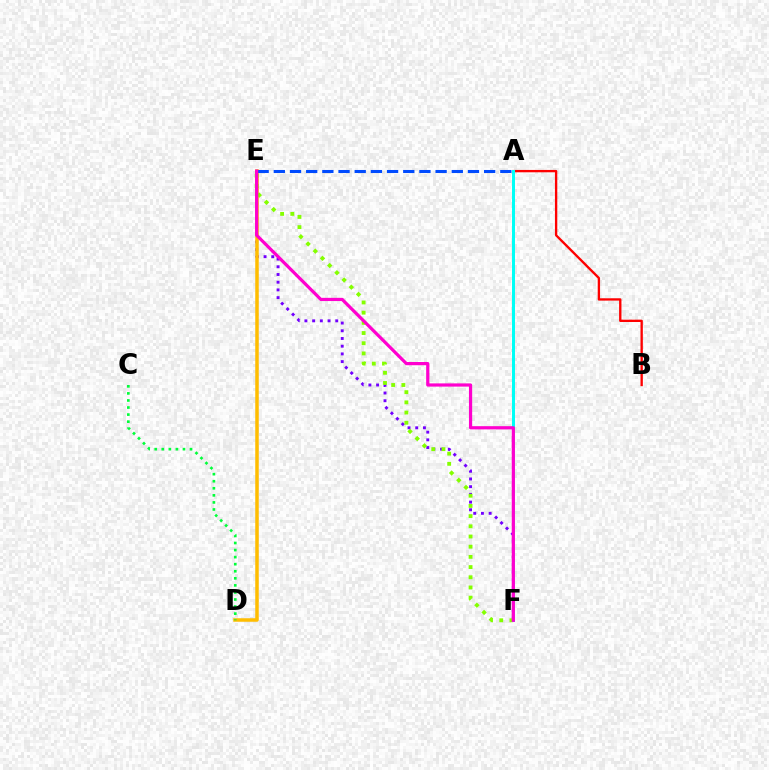{('E', 'F'): [{'color': '#7200ff', 'line_style': 'dotted', 'thickness': 2.09}, {'color': '#84ff00', 'line_style': 'dotted', 'thickness': 2.77}, {'color': '#ff00cf', 'line_style': 'solid', 'thickness': 2.31}], ('D', 'E'): [{'color': '#ffbd00', 'line_style': 'solid', 'thickness': 2.53}], ('A', 'B'): [{'color': '#ff0000', 'line_style': 'solid', 'thickness': 1.69}], ('A', 'E'): [{'color': '#004bff', 'line_style': 'dashed', 'thickness': 2.2}], ('C', 'D'): [{'color': '#00ff39', 'line_style': 'dotted', 'thickness': 1.92}], ('A', 'F'): [{'color': '#00fff6', 'line_style': 'solid', 'thickness': 2.15}]}